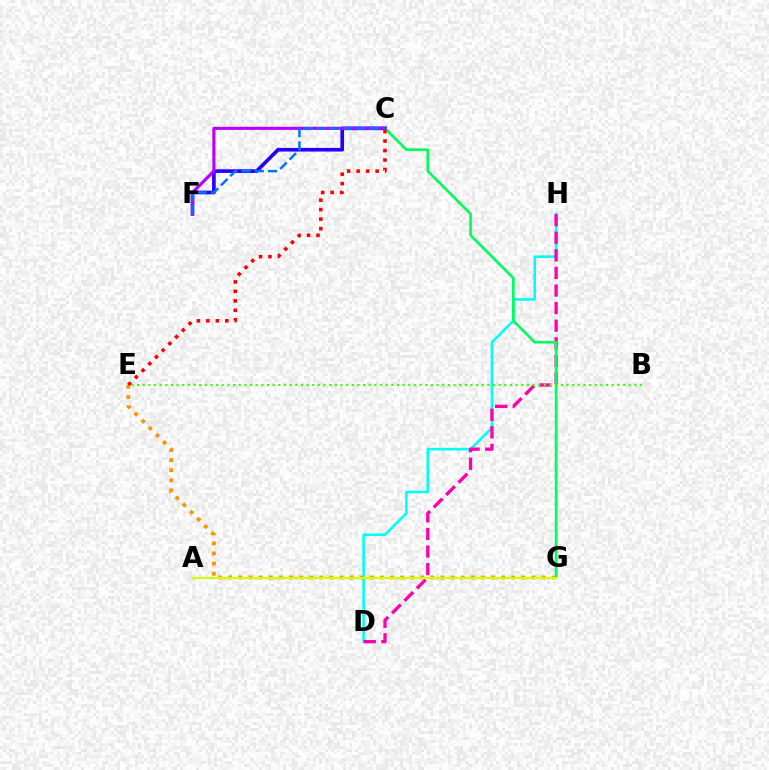{('D', 'H'): [{'color': '#00fff6', 'line_style': 'solid', 'thickness': 1.86}, {'color': '#ff00ac', 'line_style': 'dashed', 'thickness': 2.39}], ('E', 'G'): [{'color': '#ff9400', 'line_style': 'dotted', 'thickness': 2.74}], ('C', 'F'): [{'color': '#2500ff', 'line_style': 'solid', 'thickness': 2.62}, {'color': '#b900ff', 'line_style': 'solid', 'thickness': 2.27}, {'color': '#0074ff', 'line_style': 'dashed', 'thickness': 1.79}], ('C', 'G'): [{'color': '#00ff5c', 'line_style': 'solid', 'thickness': 1.93}], ('B', 'E'): [{'color': '#3dff00', 'line_style': 'dotted', 'thickness': 1.54}], ('A', 'G'): [{'color': '#d1ff00', 'line_style': 'solid', 'thickness': 1.61}], ('C', 'E'): [{'color': '#ff0000', 'line_style': 'dotted', 'thickness': 2.58}]}